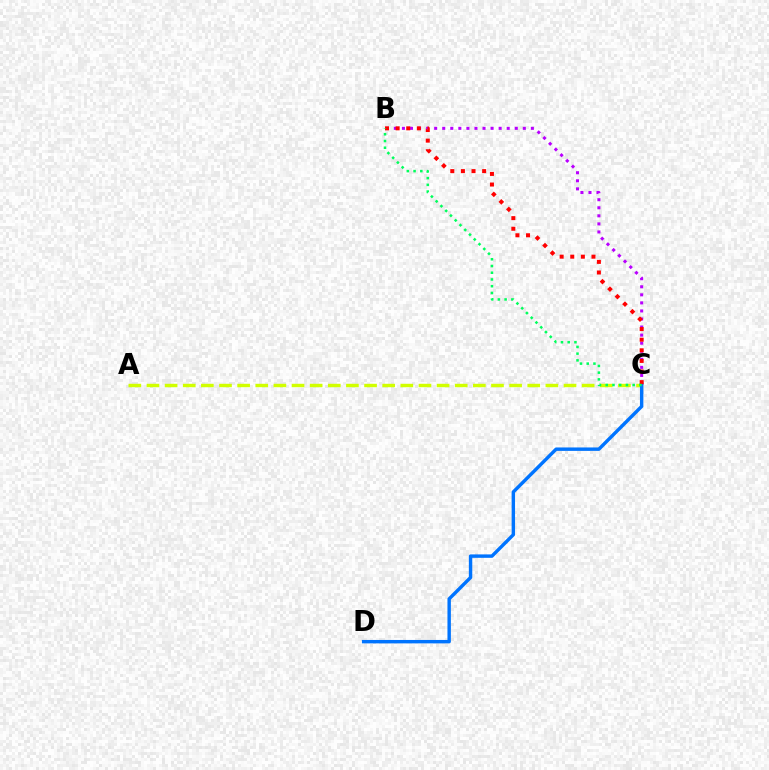{('B', 'C'): [{'color': '#b900ff', 'line_style': 'dotted', 'thickness': 2.19}, {'color': '#ff0000', 'line_style': 'dotted', 'thickness': 2.88}, {'color': '#00ff5c', 'line_style': 'dotted', 'thickness': 1.83}], ('A', 'C'): [{'color': '#d1ff00', 'line_style': 'dashed', 'thickness': 2.46}], ('C', 'D'): [{'color': '#0074ff', 'line_style': 'solid', 'thickness': 2.46}]}